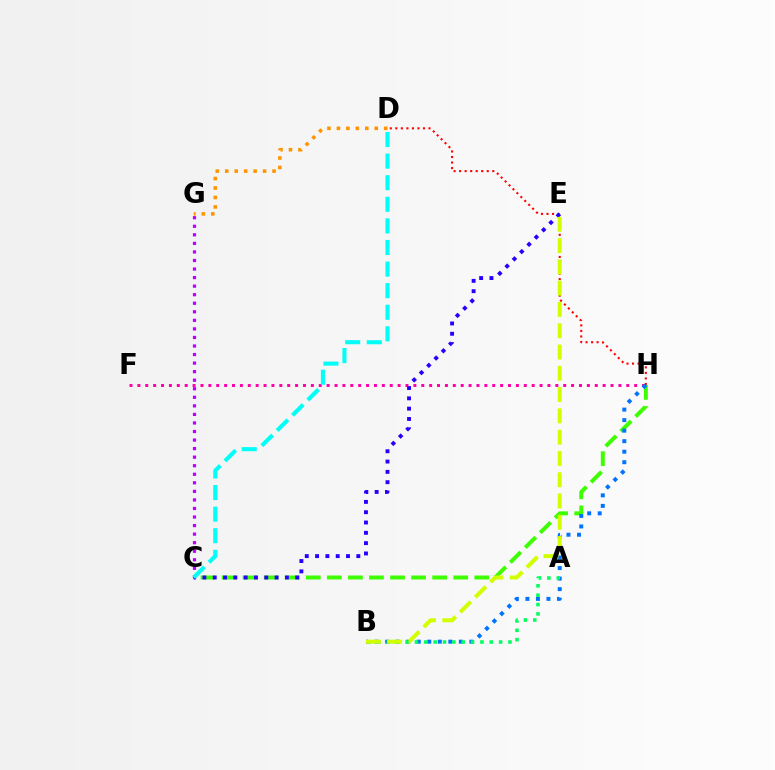{('C', 'H'): [{'color': '#3dff00', 'line_style': 'dashed', 'thickness': 2.86}], ('F', 'H'): [{'color': '#ff00ac', 'line_style': 'dotted', 'thickness': 2.14}], ('D', 'H'): [{'color': '#ff0000', 'line_style': 'dotted', 'thickness': 1.5}], ('D', 'G'): [{'color': '#ff9400', 'line_style': 'dotted', 'thickness': 2.57}], ('B', 'H'): [{'color': '#0074ff', 'line_style': 'dotted', 'thickness': 2.86}], ('C', 'G'): [{'color': '#b900ff', 'line_style': 'dotted', 'thickness': 2.32}], ('A', 'B'): [{'color': '#00ff5c', 'line_style': 'dotted', 'thickness': 2.54}], ('C', 'E'): [{'color': '#2500ff', 'line_style': 'dotted', 'thickness': 2.8}], ('B', 'E'): [{'color': '#d1ff00', 'line_style': 'dashed', 'thickness': 2.89}], ('C', 'D'): [{'color': '#00fff6', 'line_style': 'dashed', 'thickness': 2.93}]}